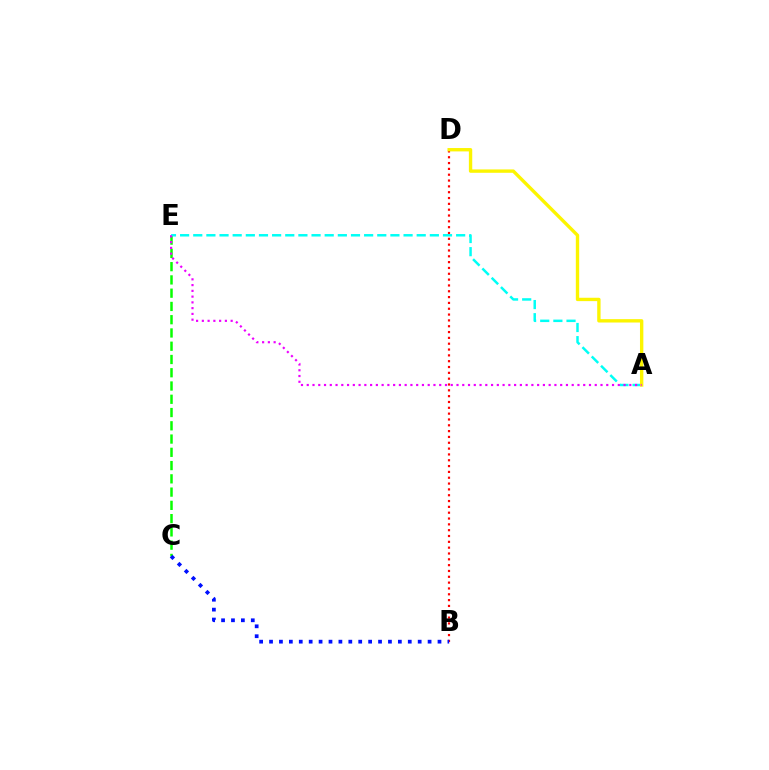{('B', 'D'): [{'color': '#ff0000', 'line_style': 'dotted', 'thickness': 1.58}], ('C', 'E'): [{'color': '#08ff00', 'line_style': 'dashed', 'thickness': 1.8}], ('B', 'C'): [{'color': '#0010ff', 'line_style': 'dotted', 'thickness': 2.69}], ('A', 'E'): [{'color': '#00fff6', 'line_style': 'dashed', 'thickness': 1.79}, {'color': '#ee00ff', 'line_style': 'dotted', 'thickness': 1.56}], ('A', 'D'): [{'color': '#fcf500', 'line_style': 'solid', 'thickness': 2.42}]}